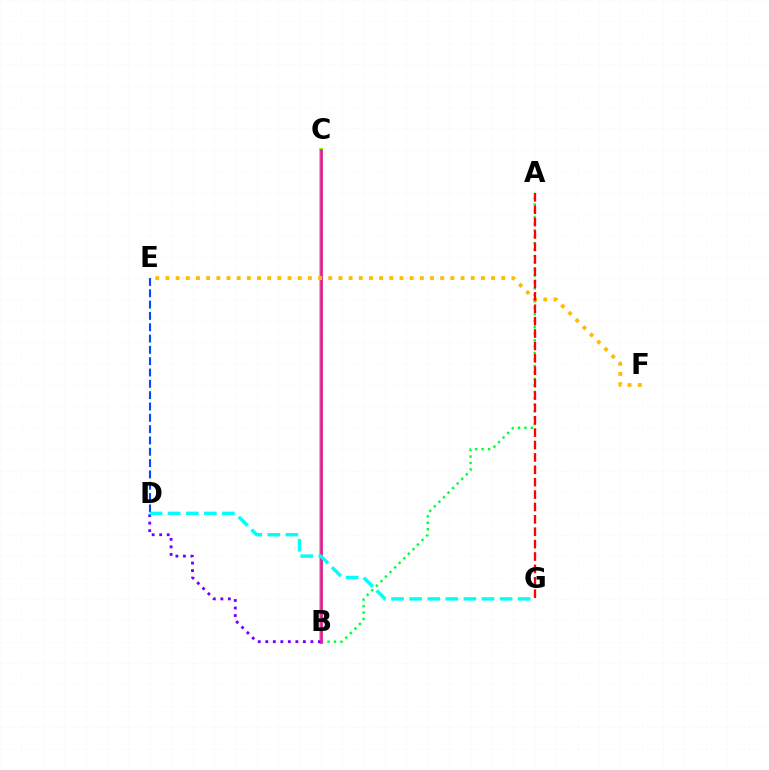{('B', 'C'): [{'color': '#84ff00', 'line_style': 'solid', 'thickness': 2.92}, {'color': '#ff00cf', 'line_style': 'solid', 'thickness': 1.82}], ('D', 'E'): [{'color': '#004bff', 'line_style': 'dashed', 'thickness': 1.54}], ('A', 'B'): [{'color': '#00ff39', 'line_style': 'dotted', 'thickness': 1.76}], ('B', 'D'): [{'color': '#7200ff', 'line_style': 'dotted', 'thickness': 2.04}], ('D', 'G'): [{'color': '#00fff6', 'line_style': 'dashed', 'thickness': 2.46}], ('E', 'F'): [{'color': '#ffbd00', 'line_style': 'dotted', 'thickness': 2.76}], ('A', 'G'): [{'color': '#ff0000', 'line_style': 'dashed', 'thickness': 1.68}]}